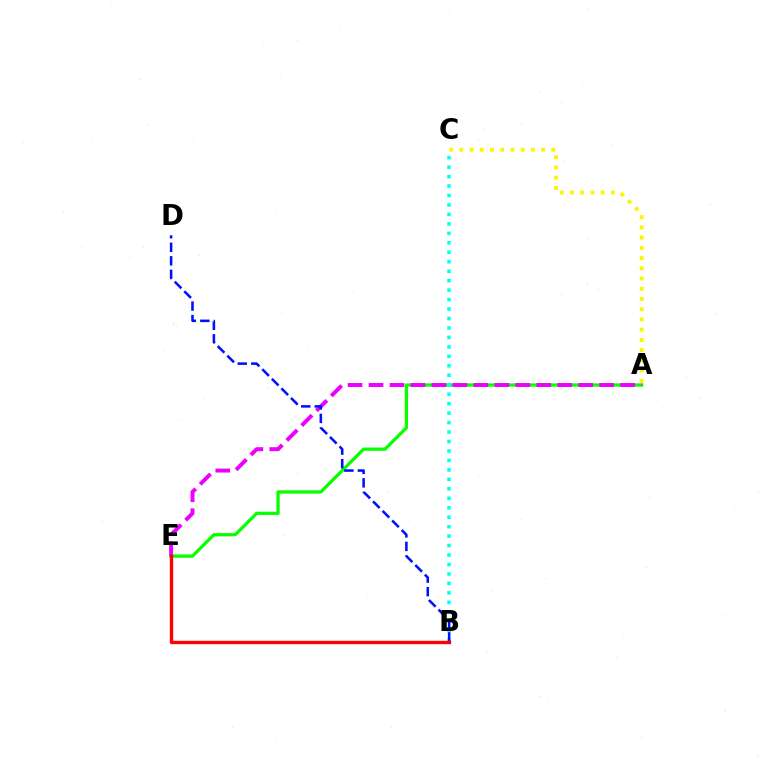{('A', 'E'): [{'color': '#08ff00', 'line_style': 'solid', 'thickness': 2.35}, {'color': '#ee00ff', 'line_style': 'dashed', 'thickness': 2.85}], ('B', 'C'): [{'color': '#00fff6', 'line_style': 'dotted', 'thickness': 2.57}], ('B', 'D'): [{'color': '#0010ff', 'line_style': 'dashed', 'thickness': 1.84}], ('A', 'C'): [{'color': '#fcf500', 'line_style': 'dotted', 'thickness': 2.78}], ('B', 'E'): [{'color': '#ff0000', 'line_style': 'solid', 'thickness': 2.43}]}